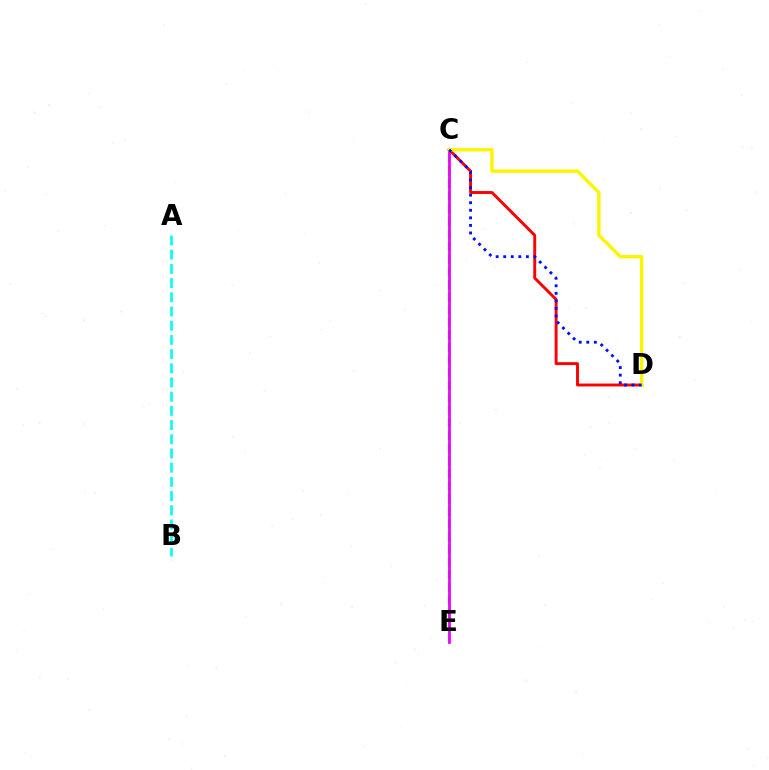{('C', 'E'): [{'color': '#08ff00', 'line_style': 'dashed', 'thickness': 1.71}, {'color': '#ee00ff', 'line_style': 'solid', 'thickness': 1.99}], ('C', 'D'): [{'color': '#ff0000', 'line_style': 'solid', 'thickness': 2.1}, {'color': '#fcf500', 'line_style': 'solid', 'thickness': 2.45}, {'color': '#0010ff', 'line_style': 'dotted', 'thickness': 2.05}], ('A', 'B'): [{'color': '#00fff6', 'line_style': 'dashed', 'thickness': 1.93}]}